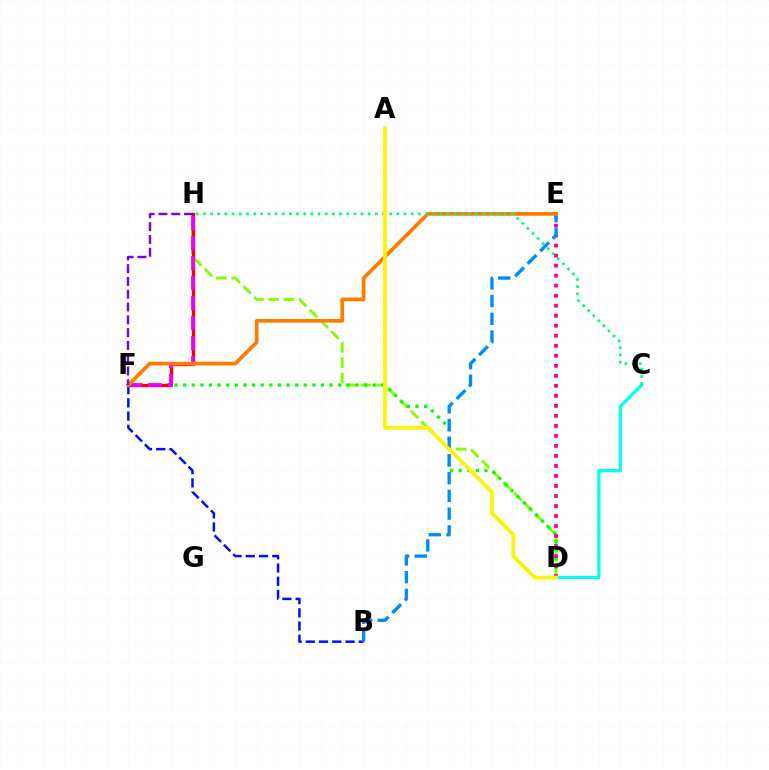{('C', 'D'): [{'color': '#00fff6', 'line_style': 'solid', 'thickness': 2.35}], ('D', 'H'): [{'color': '#84ff00', 'line_style': 'dashed', 'thickness': 2.07}], ('D', 'F'): [{'color': '#08ff00', 'line_style': 'dotted', 'thickness': 2.34}], ('F', 'H'): [{'color': '#ff0000', 'line_style': 'solid', 'thickness': 2.39}, {'color': '#ee00ff', 'line_style': 'dashed', 'thickness': 2.72}, {'color': '#7200ff', 'line_style': 'dashed', 'thickness': 1.74}], ('B', 'F'): [{'color': '#0010ff', 'line_style': 'dashed', 'thickness': 1.8}], ('D', 'E'): [{'color': '#ff0094', 'line_style': 'dotted', 'thickness': 2.72}], ('B', 'E'): [{'color': '#008cff', 'line_style': 'dashed', 'thickness': 2.41}], ('E', 'F'): [{'color': '#ff7c00', 'line_style': 'solid', 'thickness': 2.67}], ('C', 'H'): [{'color': '#00ff74', 'line_style': 'dotted', 'thickness': 1.95}], ('A', 'D'): [{'color': '#fcf500', 'line_style': 'solid', 'thickness': 2.69}]}